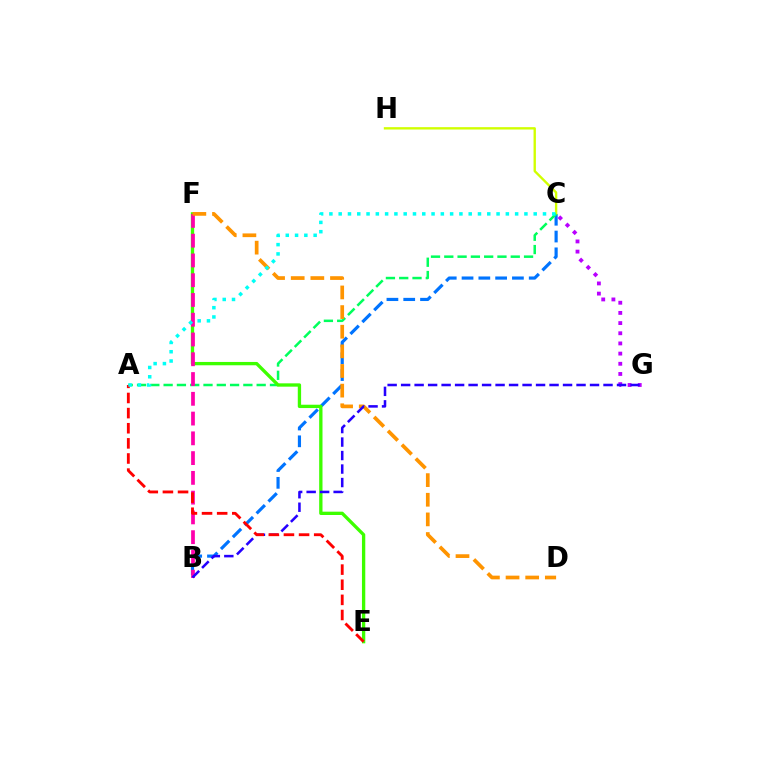{('B', 'C'): [{'color': '#0074ff', 'line_style': 'dashed', 'thickness': 2.28}], ('C', 'G'): [{'color': '#b900ff', 'line_style': 'dotted', 'thickness': 2.76}], ('C', 'H'): [{'color': '#d1ff00', 'line_style': 'solid', 'thickness': 1.7}], ('A', 'C'): [{'color': '#00ff5c', 'line_style': 'dashed', 'thickness': 1.81}, {'color': '#00fff6', 'line_style': 'dotted', 'thickness': 2.52}], ('E', 'F'): [{'color': '#3dff00', 'line_style': 'solid', 'thickness': 2.39}], ('B', 'F'): [{'color': '#ff00ac', 'line_style': 'dashed', 'thickness': 2.69}], ('D', 'F'): [{'color': '#ff9400', 'line_style': 'dashed', 'thickness': 2.67}], ('B', 'G'): [{'color': '#2500ff', 'line_style': 'dashed', 'thickness': 1.83}], ('A', 'E'): [{'color': '#ff0000', 'line_style': 'dashed', 'thickness': 2.06}]}